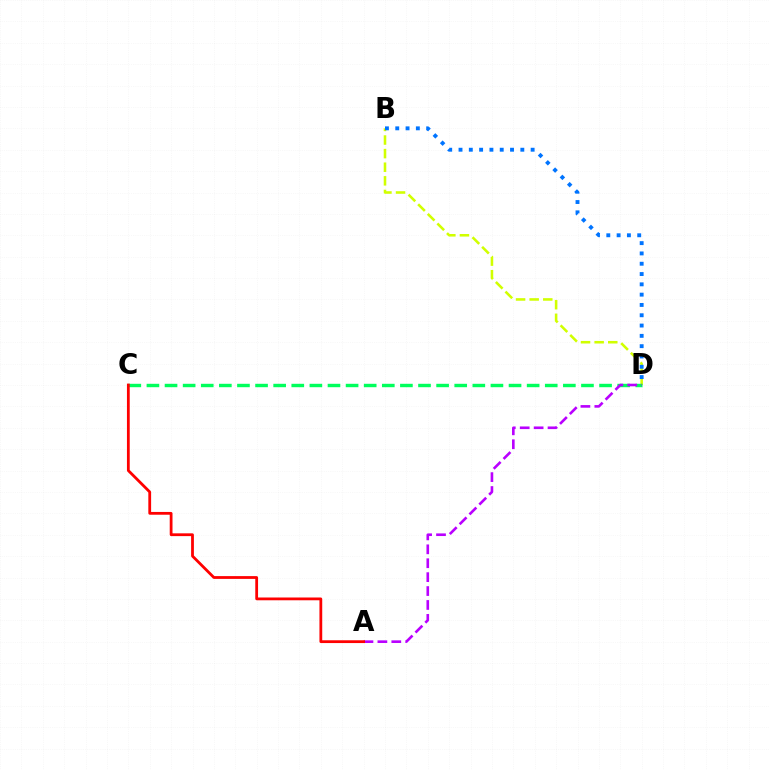{('B', 'D'): [{'color': '#d1ff00', 'line_style': 'dashed', 'thickness': 1.85}, {'color': '#0074ff', 'line_style': 'dotted', 'thickness': 2.8}], ('C', 'D'): [{'color': '#00ff5c', 'line_style': 'dashed', 'thickness': 2.46}], ('A', 'D'): [{'color': '#b900ff', 'line_style': 'dashed', 'thickness': 1.89}], ('A', 'C'): [{'color': '#ff0000', 'line_style': 'solid', 'thickness': 2.01}]}